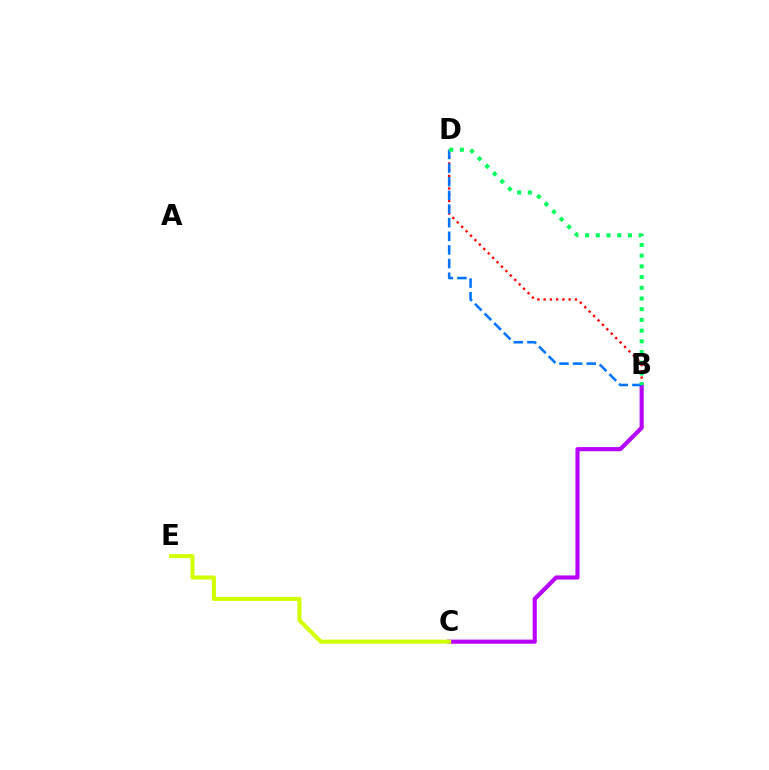{('B', 'C'): [{'color': '#b900ff', 'line_style': 'solid', 'thickness': 2.97}], ('B', 'D'): [{'color': '#ff0000', 'line_style': 'dotted', 'thickness': 1.7}, {'color': '#0074ff', 'line_style': 'dashed', 'thickness': 1.85}, {'color': '#00ff5c', 'line_style': 'dotted', 'thickness': 2.91}], ('C', 'E'): [{'color': '#d1ff00', 'line_style': 'solid', 'thickness': 2.92}]}